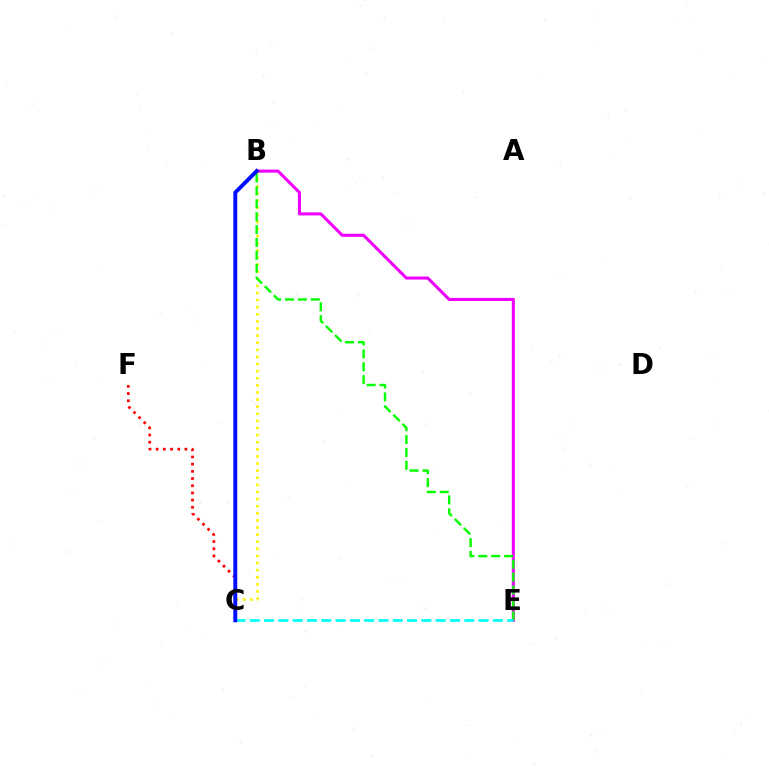{('B', 'C'): [{'color': '#fcf500', 'line_style': 'dotted', 'thickness': 1.93}, {'color': '#0010ff', 'line_style': 'solid', 'thickness': 2.84}], ('B', 'E'): [{'color': '#ee00ff', 'line_style': 'solid', 'thickness': 2.2}, {'color': '#08ff00', 'line_style': 'dashed', 'thickness': 1.75}], ('C', 'F'): [{'color': '#ff0000', 'line_style': 'dotted', 'thickness': 1.95}], ('C', 'E'): [{'color': '#00fff6', 'line_style': 'dashed', 'thickness': 1.94}]}